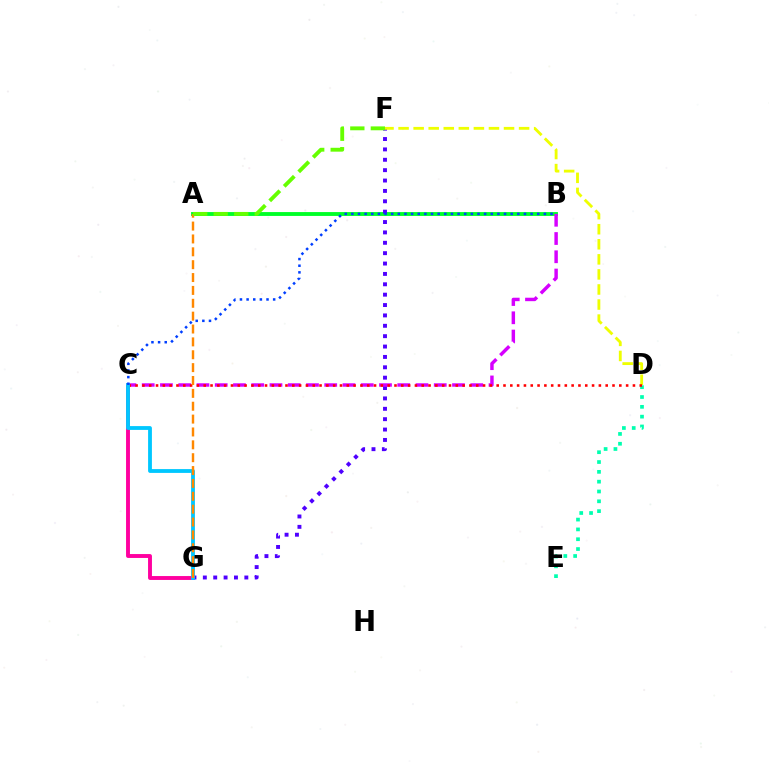{('A', 'B'): [{'color': '#00ff27', 'line_style': 'solid', 'thickness': 2.78}], ('F', 'G'): [{'color': '#4f00ff', 'line_style': 'dotted', 'thickness': 2.82}], ('D', 'F'): [{'color': '#eeff00', 'line_style': 'dashed', 'thickness': 2.05}], ('C', 'G'): [{'color': '#ff00a0', 'line_style': 'solid', 'thickness': 2.81}, {'color': '#00c7ff', 'line_style': 'solid', 'thickness': 2.75}], ('B', 'C'): [{'color': '#d600ff', 'line_style': 'dashed', 'thickness': 2.48}, {'color': '#003fff', 'line_style': 'dotted', 'thickness': 1.8}], ('D', 'E'): [{'color': '#00ffaf', 'line_style': 'dotted', 'thickness': 2.67}], ('C', 'D'): [{'color': '#ff0000', 'line_style': 'dotted', 'thickness': 1.85}], ('A', 'G'): [{'color': '#ff8800', 'line_style': 'dashed', 'thickness': 1.75}], ('A', 'F'): [{'color': '#66ff00', 'line_style': 'dashed', 'thickness': 2.79}]}